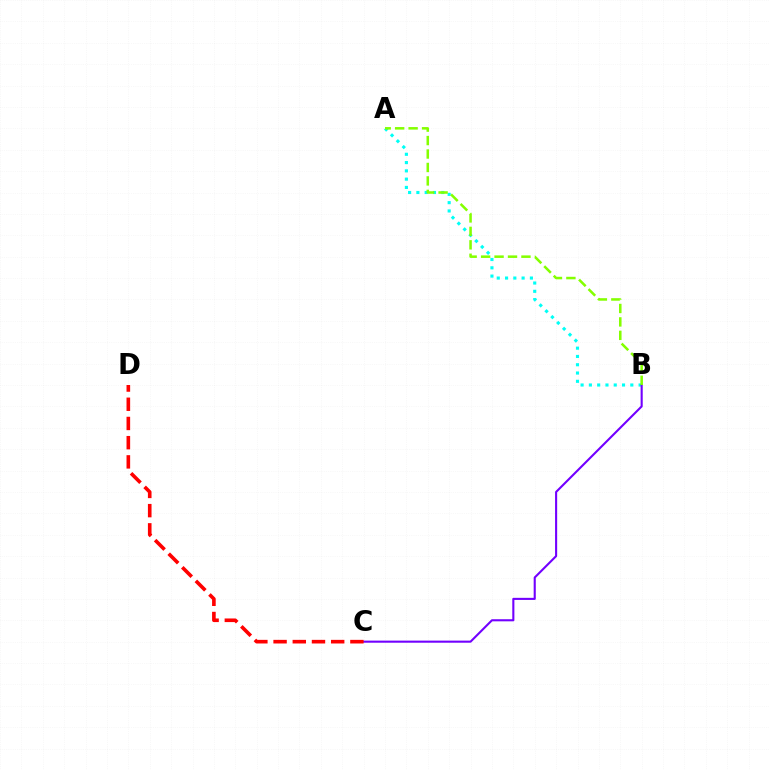{('A', 'B'): [{'color': '#00fff6', 'line_style': 'dotted', 'thickness': 2.25}, {'color': '#84ff00', 'line_style': 'dashed', 'thickness': 1.83}], ('B', 'C'): [{'color': '#7200ff', 'line_style': 'solid', 'thickness': 1.51}], ('C', 'D'): [{'color': '#ff0000', 'line_style': 'dashed', 'thickness': 2.61}]}